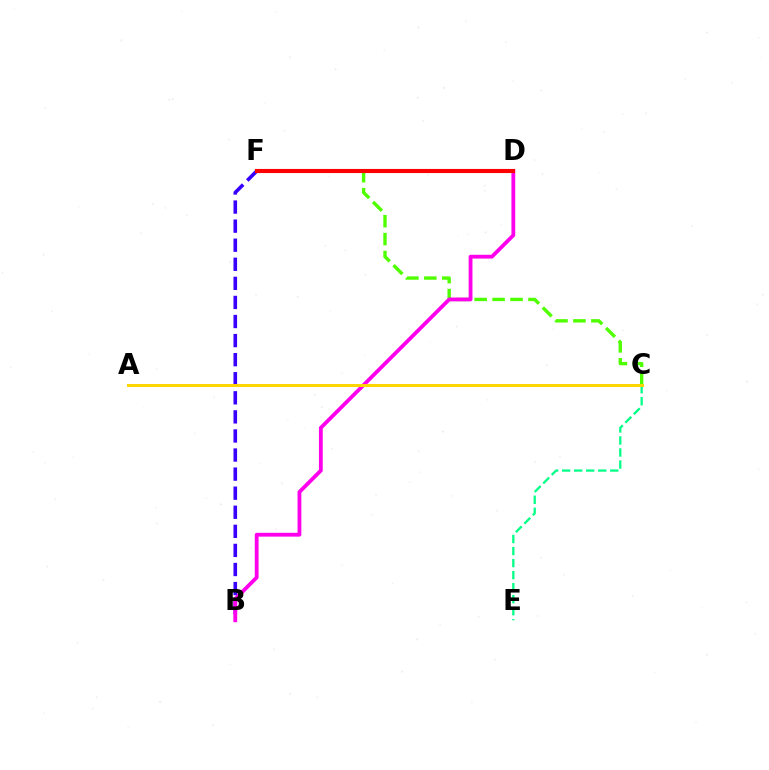{('C', 'F'): [{'color': '#4fff00', 'line_style': 'dashed', 'thickness': 2.44}], ('B', 'F'): [{'color': '#3700ff', 'line_style': 'dashed', 'thickness': 2.59}], ('B', 'D'): [{'color': '#ff00ed', 'line_style': 'solid', 'thickness': 2.74}], ('D', 'F'): [{'color': '#009eff', 'line_style': 'dotted', 'thickness': 2.52}, {'color': '#ff0000', 'line_style': 'solid', 'thickness': 2.95}], ('C', 'E'): [{'color': '#00ff86', 'line_style': 'dashed', 'thickness': 1.63}], ('A', 'C'): [{'color': '#ffd500', 'line_style': 'solid', 'thickness': 2.14}]}